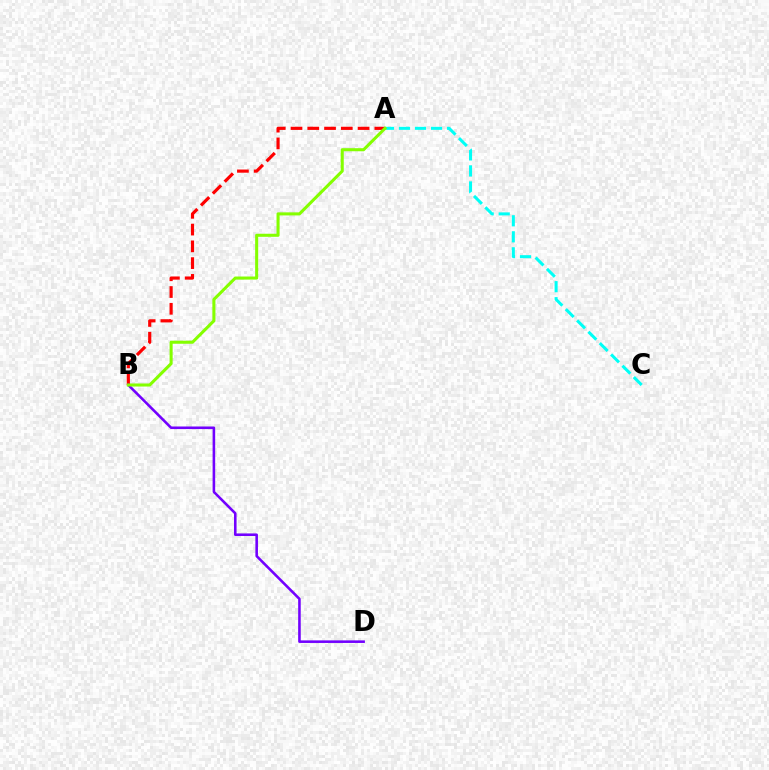{('A', 'C'): [{'color': '#00fff6', 'line_style': 'dashed', 'thickness': 2.18}], ('A', 'B'): [{'color': '#ff0000', 'line_style': 'dashed', 'thickness': 2.28}, {'color': '#84ff00', 'line_style': 'solid', 'thickness': 2.2}], ('B', 'D'): [{'color': '#7200ff', 'line_style': 'solid', 'thickness': 1.85}]}